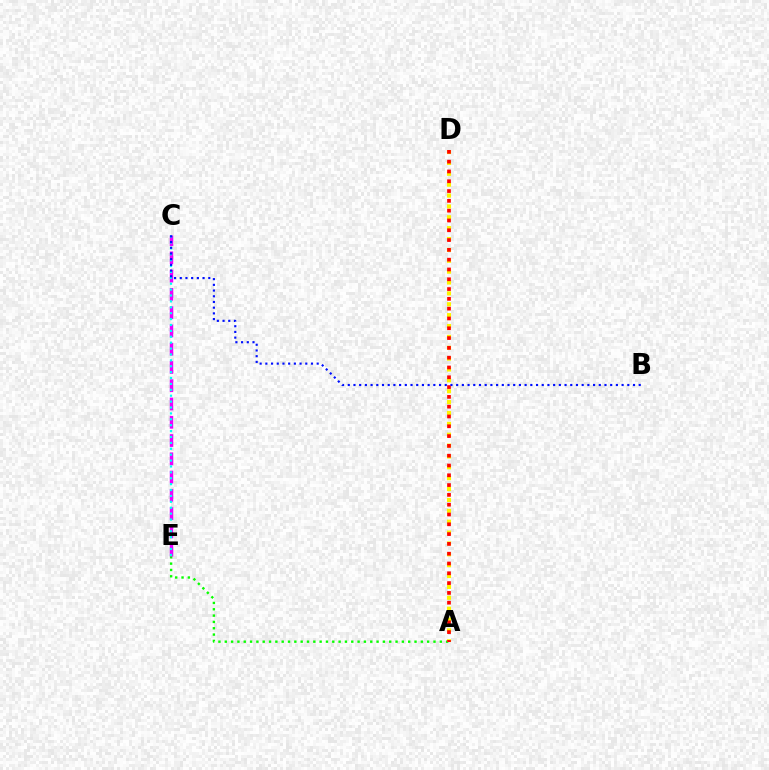{('A', 'E'): [{'color': '#08ff00', 'line_style': 'dotted', 'thickness': 1.72}], ('A', 'D'): [{'color': '#fcf500', 'line_style': 'dotted', 'thickness': 2.95}, {'color': '#ff0000', 'line_style': 'dotted', 'thickness': 2.66}], ('C', 'E'): [{'color': '#ee00ff', 'line_style': 'dashed', 'thickness': 2.48}, {'color': '#00fff6', 'line_style': 'dotted', 'thickness': 1.6}], ('B', 'C'): [{'color': '#0010ff', 'line_style': 'dotted', 'thickness': 1.55}]}